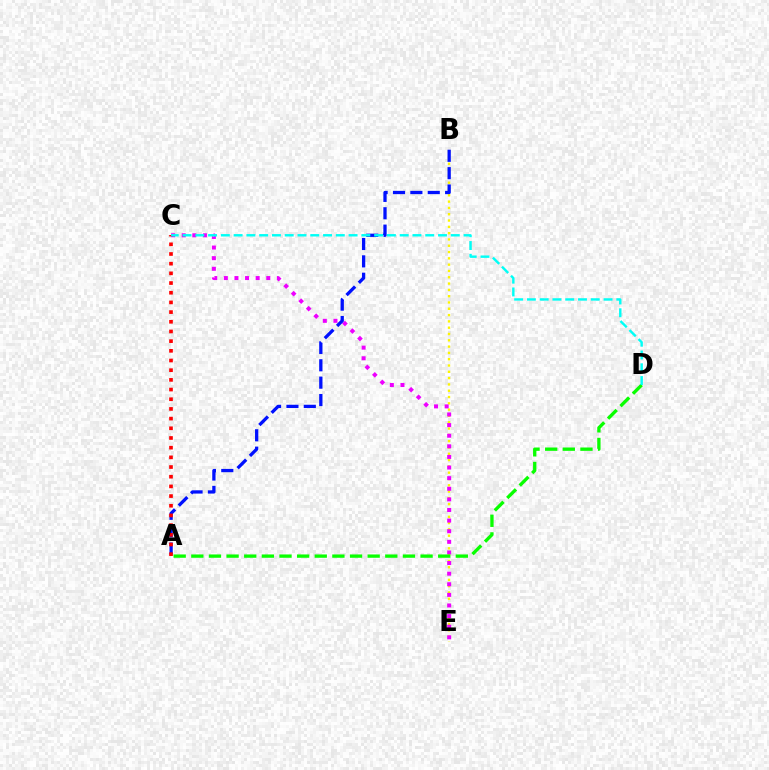{('B', 'E'): [{'color': '#fcf500', 'line_style': 'dotted', 'thickness': 1.71}], ('C', 'E'): [{'color': '#ee00ff', 'line_style': 'dotted', 'thickness': 2.88}], ('A', 'B'): [{'color': '#0010ff', 'line_style': 'dashed', 'thickness': 2.36}], ('A', 'C'): [{'color': '#ff0000', 'line_style': 'dotted', 'thickness': 2.63}], ('A', 'D'): [{'color': '#08ff00', 'line_style': 'dashed', 'thickness': 2.4}], ('C', 'D'): [{'color': '#00fff6', 'line_style': 'dashed', 'thickness': 1.74}]}